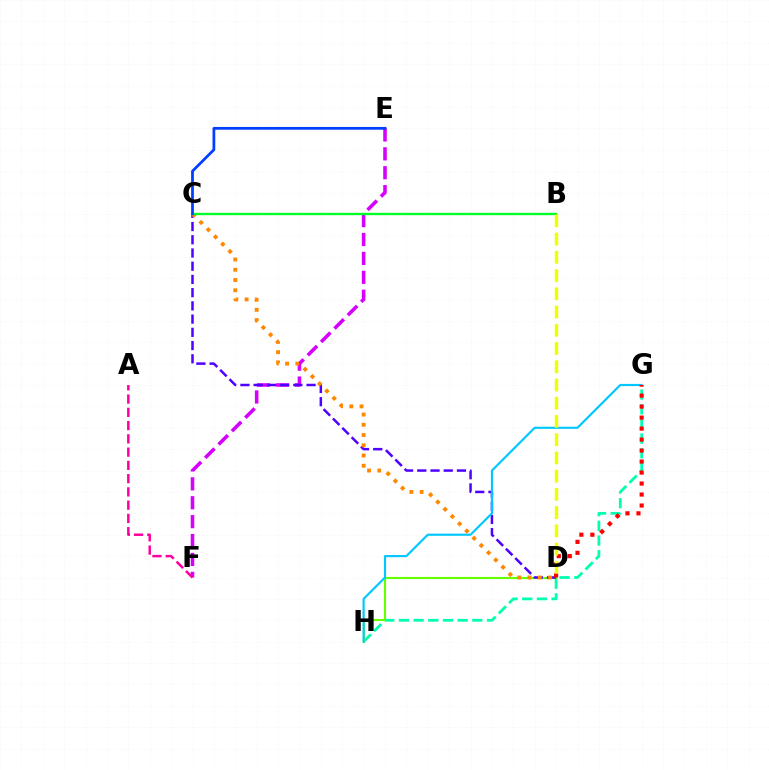{('G', 'H'): [{'color': '#00ffaf', 'line_style': 'dashed', 'thickness': 1.99}, {'color': '#00c7ff', 'line_style': 'solid', 'thickness': 1.54}], ('D', 'H'): [{'color': '#66ff00', 'line_style': 'solid', 'thickness': 1.54}], ('E', 'F'): [{'color': '#d600ff', 'line_style': 'dashed', 'thickness': 2.57}], ('C', 'D'): [{'color': '#4f00ff', 'line_style': 'dashed', 'thickness': 1.8}, {'color': '#ff8800', 'line_style': 'dotted', 'thickness': 2.78}], ('B', 'C'): [{'color': '#00ff27', 'line_style': 'solid', 'thickness': 1.7}], ('A', 'F'): [{'color': '#ff00a0', 'line_style': 'dashed', 'thickness': 1.8}], ('D', 'G'): [{'color': '#ff0000', 'line_style': 'dotted', 'thickness': 2.99}], ('C', 'E'): [{'color': '#003fff', 'line_style': 'solid', 'thickness': 1.99}], ('B', 'D'): [{'color': '#eeff00', 'line_style': 'dashed', 'thickness': 2.48}]}